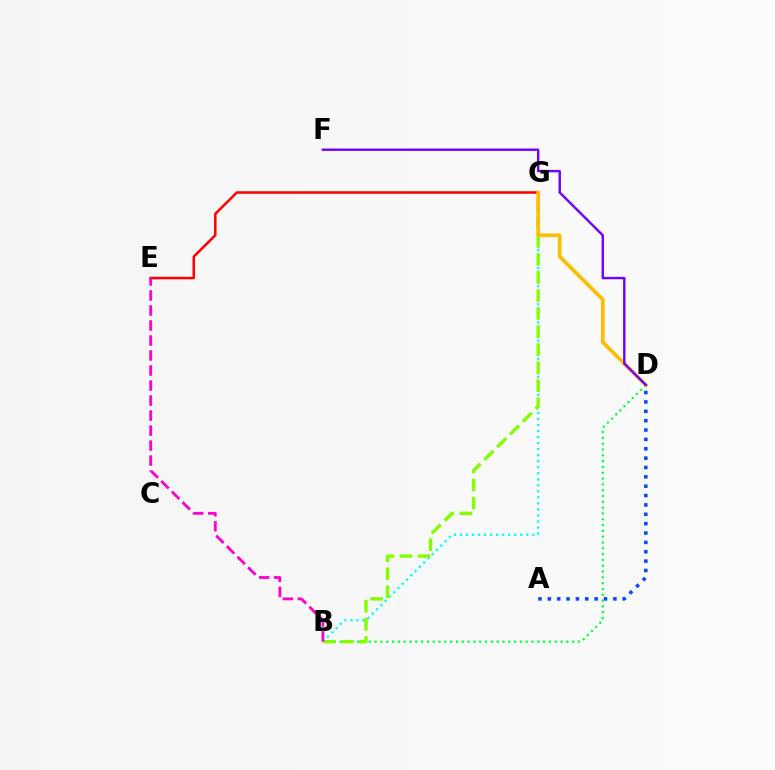{('B', 'G'): [{'color': '#00fff6', 'line_style': 'dotted', 'thickness': 1.64}, {'color': '#84ff00', 'line_style': 'dashed', 'thickness': 2.45}], ('B', 'D'): [{'color': '#00ff39', 'line_style': 'dotted', 'thickness': 1.58}], ('A', 'D'): [{'color': '#004bff', 'line_style': 'dotted', 'thickness': 2.54}], ('E', 'G'): [{'color': '#ff0000', 'line_style': 'solid', 'thickness': 1.83}], ('D', 'G'): [{'color': '#ffbd00', 'line_style': 'solid', 'thickness': 2.67}], ('B', 'E'): [{'color': '#ff00cf', 'line_style': 'dashed', 'thickness': 2.04}], ('D', 'F'): [{'color': '#7200ff', 'line_style': 'solid', 'thickness': 1.74}]}